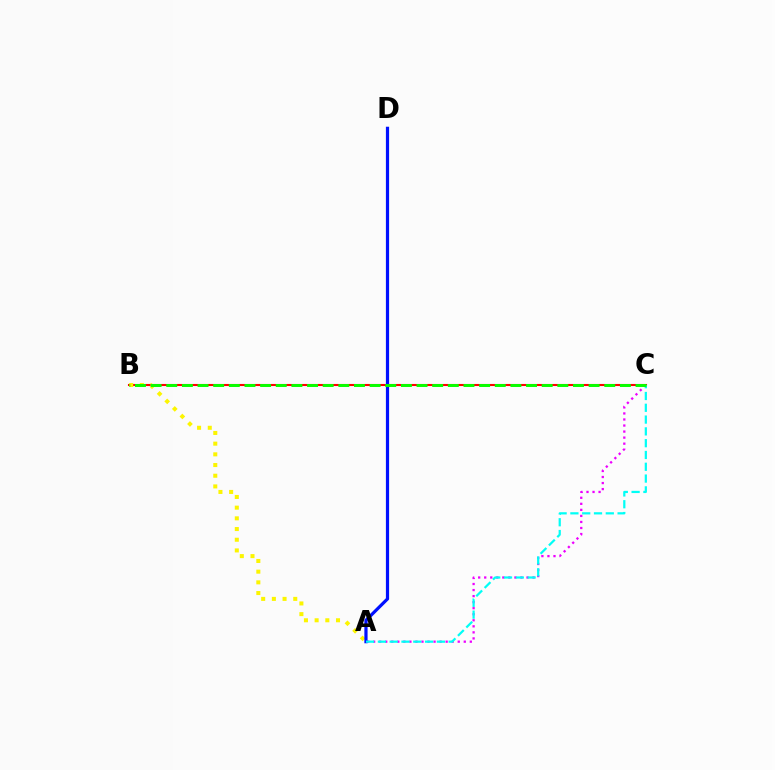{('A', 'C'): [{'color': '#ee00ff', 'line_style': 'dotted', 'thickness': 1.64}, {'color': '#00fff6', 'line_style': 'dashed', 'thickness': 1.6}], ('B', 'C'): [{'color': '#ff0000', 'line_style': 'solid', 'thickness': 1.51}, {'color': '#08ff00', 'line_style': 'dashed', 'thickness': 2.13}], ('A', 'B'): [{'color': '#fcf500', 'line_style': 'dotted', 'thickness': 2.9}], ('A', 'D'): [{'color': '#0010ff', 'line_style': 'solid', 'thickness': 2.31}]}